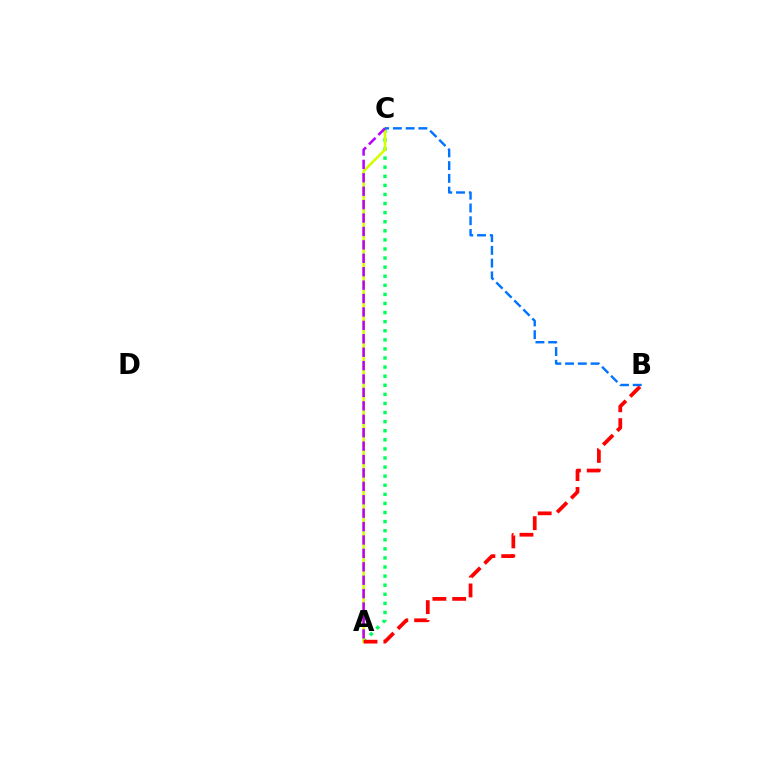{('A', 'C'): [{'color': '#00ff5c', 'line_style': 'dotted', 'thickness': 2.47}, {'color': '#d1ff00', 'line_style': 'solid', 'thickness': 1.86}, {'color': '#b900ff', 'line_style': 'dashed', 'thickness': 1.82}], ('B', 'C'): [{'color': '#0074ff', 'line_style': 'dashed', 'thickness': 1.73}], ('A', 'B'): [{'color': '#ff0000', 'line_style': 'dashed', 'thickness': 2.69}]}